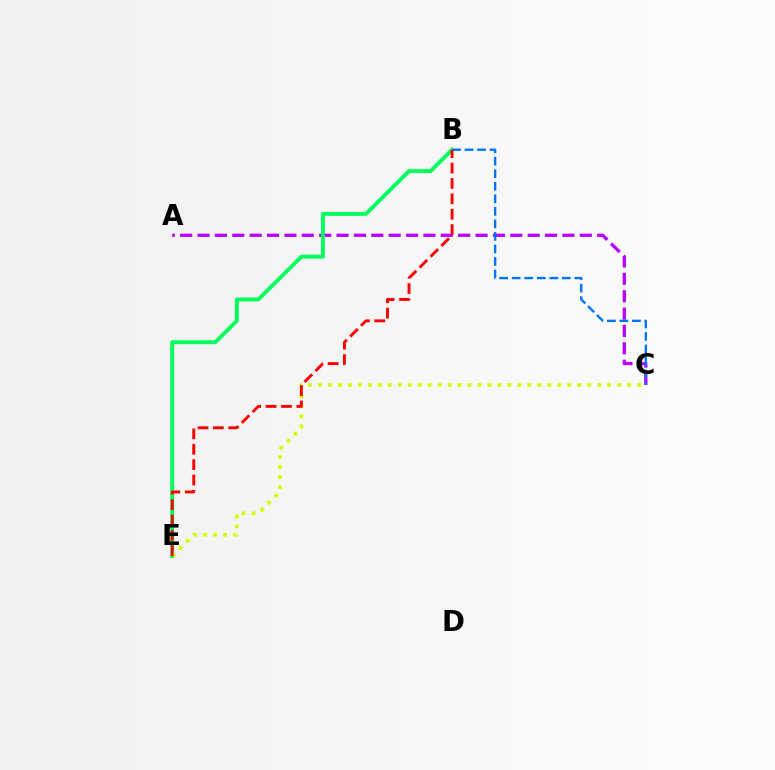{('A', 'C'): [{'color': '#b900ff', 'line_style': 'dashed', 'thickness': 2.36}], ('B', 'E'): [{'color': '#00ff5c', 'line_style': 'solid', 'thickness': 2.81}, {'color': '#ff0000', 'line_style': 'dashed', 'thickness': 2.09}], ('C', 'E'): [{'color': '#d1ff00', 'line_style': 'dotted', 'thickness': 2.71}], ('B', 'C'): [{'color': '#0074ff', 'line_style': 'dashed', 'thickness': 1.7}]}